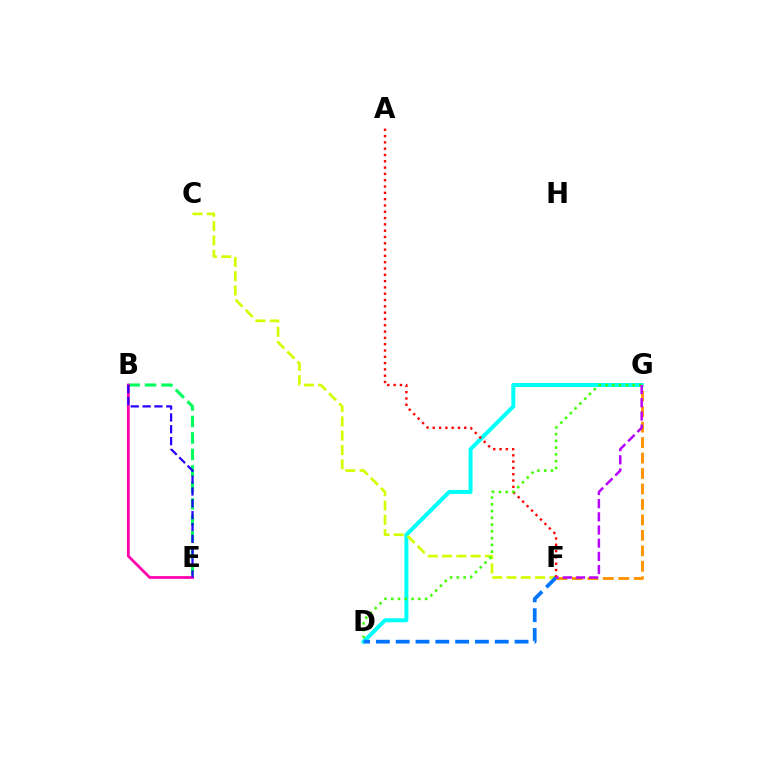{('D', 'G'): [{'color': '#00fff6', 'line_style': 'solid', 'thickness': 2.88}, {'color': '#3dff00', 'line_style': 'dotted', 'thickness': 1.84}], ('B', 'E'): [{'color': '#00ff5c', 'line_style': 'dashed', 'thickness': 2.24}, {'color': '#ff00ac', 'line_style': 'solid', 'thickness': 2.01}, {'color': '#2500ff', 'line_style': 'dashed', 'thickness': 1.61}], ('C', 'F'): [{'color': '#d1ff00', 'line_style': 'dashed', 'thickness': 1.94}], ('D', 'F'): [{'color': '#0074ff', 'line_style': 'dashed', 'thickness': 2.69}], ('F', 'G'): [{'color': '#ff9400', 'line_style': 'dashed', 'thickness': 2.1}, {'color': '#b900ff', 'line_style': 'dashed', 'thickness': 1.79}], ('A', 'F'): [{'color': '#ff0000', 'line_style': 'dotted', 'thickness': 1.71}]}